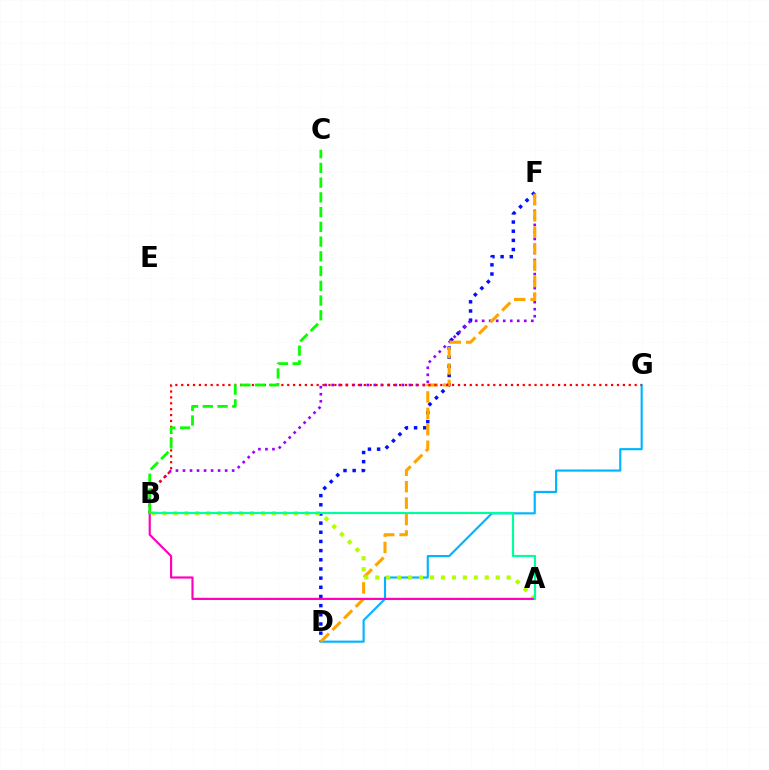{('D', 'F'): [{'color': '#0010ff', 'line_style': 'dotted', 'thickness': 2.49}, {'color': '#ffa500', 'line_style': 'dashed', 'thickness': 2.23}], ('D', 'G'): [{'color': '#00b5ff', 'line_style': 'solid', 'thickness': 1.54}], ('B', 'F'): [{'color': '#9b00ff', 'line_style': 'dotted', 'thickness': 1.91}], ('B', 'G'): [{'color': '#ff0000', 'line_style': 'dotted', 'thickness': 1.6}], ('A', 'B'): [{'color': '#b3ff00', 'line_style': 'dotted', 'thickness': 2.98}, {'color': '#ff00bd', 'line_style': 'solid', 'thickness': 1.56}, {'color': '#00ff9d', 'line_style': 'solid', 'thickness': 1.56}], ('B', 'C'): [{'color': '#08ff00', 'line_style': 'dashed', 'thickness': 2.0}]}